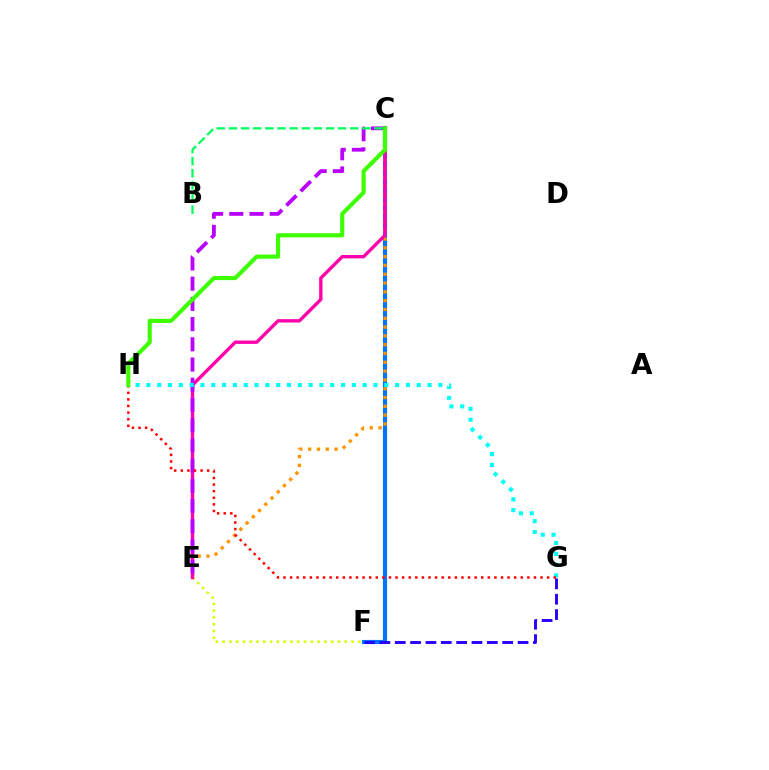{('C', 'F'): [{'color': '#0074ff', 'line_style': 'solid', 'thickness': 2.98}], ('E', 'F'): [{'color': '#d1ff00', 'line_style': 'dotted', 'thickness': 1.84}], ('C', 'E'): [{'color': '#ff9400', 'line_style': 'dotted', 'thickness': 2.39}, {'color': '#ff00ac', 'line_style': 'solid', 'thickness': 2.42}, {'color': '#b900ff', 'line_style': 'dashed', 'thickness': 2.75}], ('G', 'H'): [{'color': '#00fff6', 'line_style': 'dotted', 'thickness': 2.94}, {'color': '#ff0000', 'line_style': 'dotted', 'thickness': 1.79}], ('C', 'H'): [{'color': '#3dff00', 'line_style': 'solid', 'thickness': 2.96}], ('B', 'C'): [{'color': '#00ff5c', 'line_style': 'dashed', 'thickness': 1.65}], ('F', 'G'): [{'color': '#2500ff', 'line_style': 'dashed', 'thickness': 2.09}]}